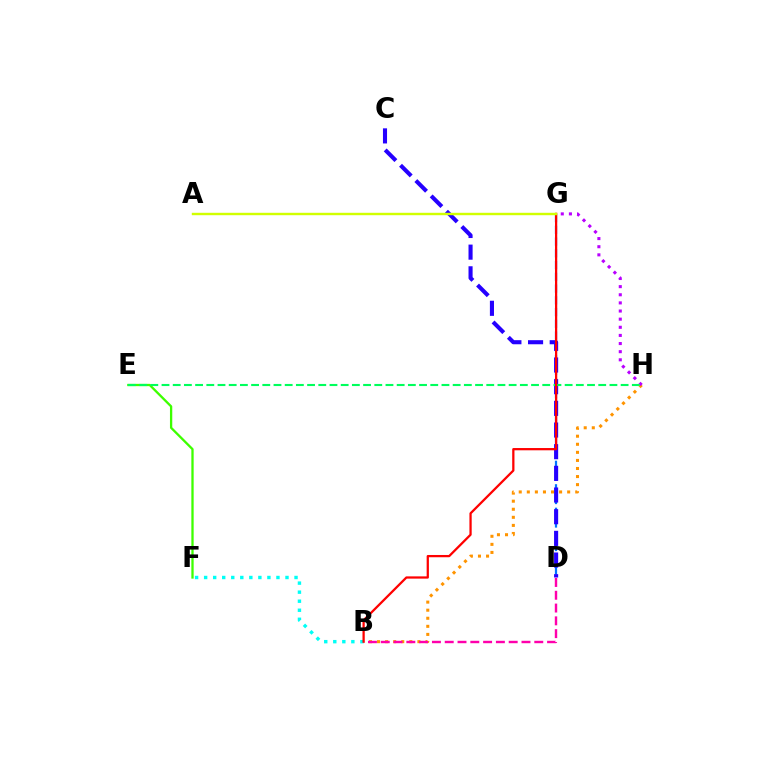{('B', 'H'): [{'color': '#ff9400', 'line_style': 'dotted', 'thickness': 2.19}], ('D', 'G'): [{'color': '#0074ff', 'line_style': 'dashed', 'thickness': 1.6}], ('B', 'F'): [{'color': '#00fff6', 'line_style': 'dotted', 'thickness': 2.46}], ('C', 'D'): [{'color': '#2500ff', 'line_style': 'dashed', 'thickness': 2.94}], ('B', 'D'): [{'color': '#ff00ac', 'line_style': 'dashed', 'thickness': 1.74}], ('G', 'H'): [{'color': '#b900ff', 'line_style': 'dotted', 'thickness': 2.21}], ('E', 'F'): [{'color': '#3dff00', 'line_style': 'solid', 'thickness': 1.66}], ('E', 'H'): [{'color': '#00ff5c', 'line_style': 'dashed', 'thickness': 1.52}], ('B', 'G'): [{'color': '#ff0000', 'line_style': 'solid', 'thickness': 1.63}], ('A', 'G'): [{'color': '#d1ff00', 'line_style': 'solid', 'thickness': 1.74}]}